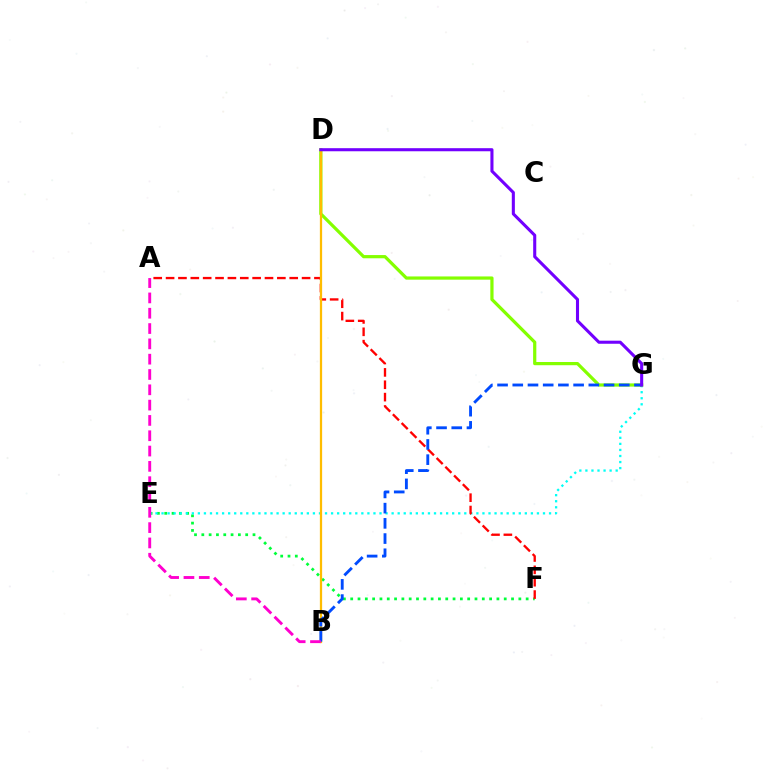{('E', 'F'): [{'color': '#00ff39', 'line_style': 'dotted', 'thickness': 1.99}], ('E', 'G'): [{'color': '#00fff6', 'line_style': 'dotted', 'thickness': 1.65}], ('A', 'F'): [{'color': '#ff0000', 'line_style': 'dashed', 'thickness': 1.68}], ('D', 'G'): [{'color': '#84ff00', 'line_style': 'solid', 'thickness': 2.32}, {'color': '#7200ff', 'line_style': 'solid', 'thickness': 2.21}], ('B', 'D'): [{'color': '#ffbd00', 'line_style': 'solid', 'thickness': 1.62}], ('B', 'G'): [{'color': '#004bff', 'line_style': 'dashed', 'thickness': 2.07}], ('A', 'B'): [{'color': '#ff00cf', 'line_style': 'dashed', 'thickness': 2.08}]}